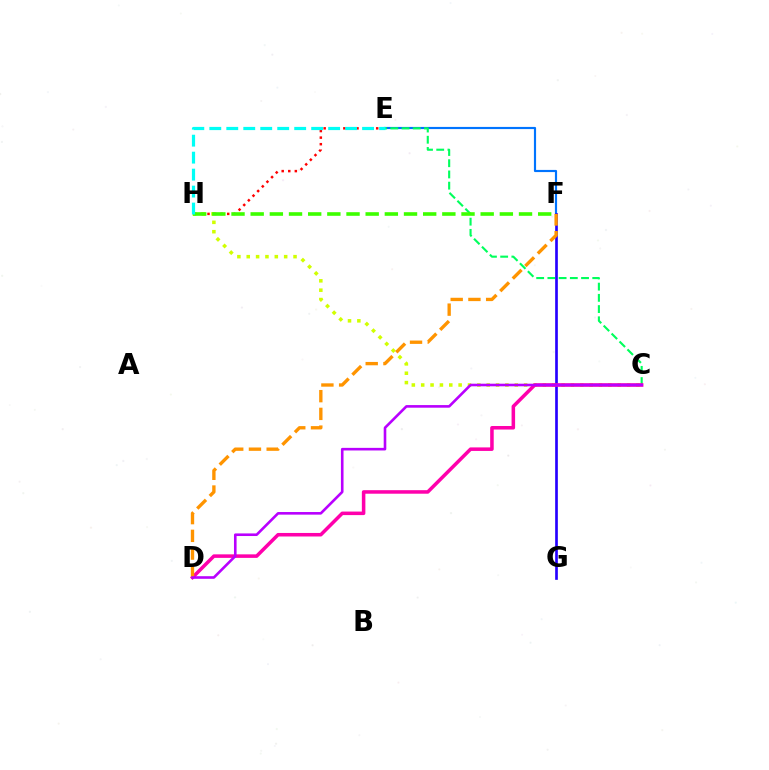{('E', 'F'): [{'color': '#0074ff', 'line_style': 'solid', 'thickness': 1.56}], ('E', 'H'): [{'color': '#ff0000', 'line_style': 'dotted', 'thickness': 1.78}, {'color': '#00fff6', 'line_style': 'dashed', 'thickness': 2.31}], ('C', 'H'): [{'color': '#d1ff00', 'line_style': 'dotted', 'thickness': 2.54}], ('C', 'E'): [{'color': '#00ff5c', 'line_style': 'dashed', 'thickness': 1.52}], ('F', 'G'): [{'color': '#2500ff', 'line_style': 'solid', 'thickness': 1.92}], ('C', 'D'): [{'color': '#ff00ac', 'line_style': 'solid', 'thickness': 2.54}, {'color': '#b900ff', 'line_style': 'solid', 'thickness': 1.88}], ('F', 'H'): [{'color': '#3dff00', 'line_style': 'dashed', 'thickness': 2.6}], ('D', 'F'): [{'color': '#ff9400', 'line_style': 'dashed', 'thickness': 2.41}]}